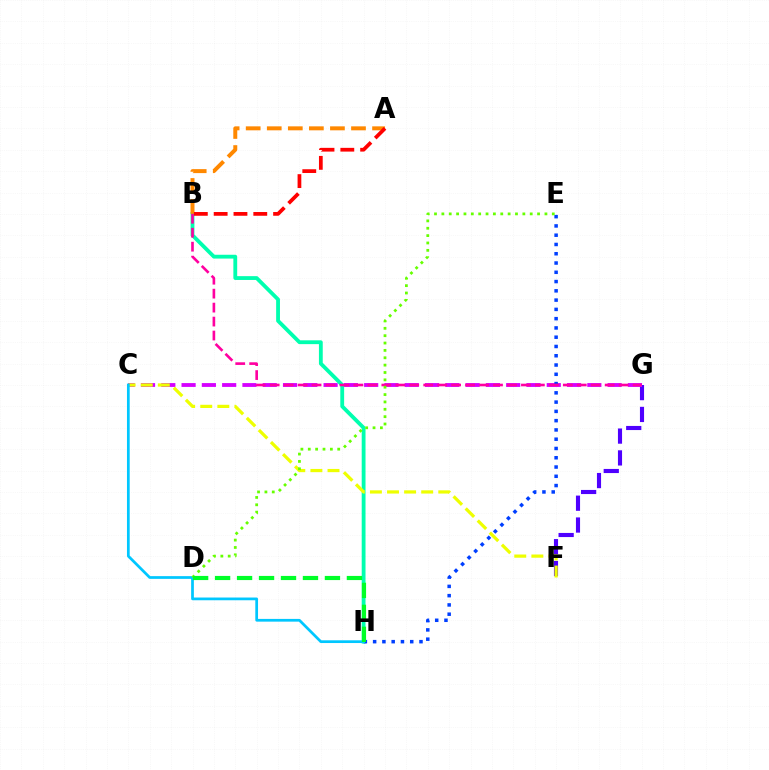{('F', 'G'): [{'color': '#4f00ff', 'line_style': 'dashed', 'thickness': 2.96}], ('C', 'G'): [{'color': '#d600ff', 'line_style': 'dashed', 'thickness': 2.76}], ('B', 'H'): [{'color': '#00ffaf', 'line_style': 'solid', 'thickness': 2.75}], ('E', 'H'): [{'color': '#003fff', 'line_style': 'dotted', 'thickness': 2.52}], ('A', 'B'): [{'color': '#ff8800', 'line_style': 'dashed', 'thickness': 2.86}, {'color': '#ff0000', 'line_style': 'dashed', 'thickness': 2.69}], ('C', 'F'): [{'color': '#eeff00', 'line_style': 'dashed', 'thickness': 2.32}], ('C', 'H'): [{'color': '#00c7ff', 'line_style': 'solid', 'thickness': 1.97}], ('B', 'G'): [{'color': '#ff00a0', 'line_style': 'dashed', 'thickness': 1.9}], ('D', 'E'): [{'color': '#66ff00', 'line_style': 'dotted', 'thickness': 2.0}], ('D', 'H'): [{'color': '#00ff27', 'line_style': 'dashed', 'thickness': 2.98}]}